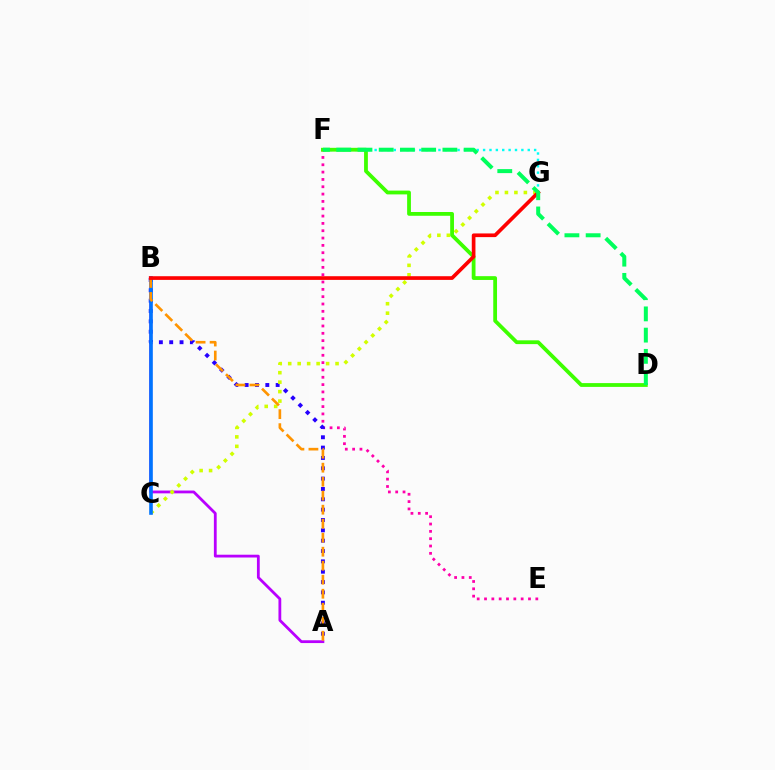{('E', 'F'): [{'color': '#ff00ac', 'line_style': 'dotted', 'thickness': 1.99}], ('A', 'B'): [{'color': '#b900ff', 'line_style': 'solid', 'thickness': 2.01}, {'color': '#2500ff', 'line_style': 'dotted', 'thickness': 2.81}, {'color': '#ff9400', 'line_style': 'dashed', 'thickness': 1.9}], ('C', 'G'): [{'color': '#d1ff00', 'line_style': 'dotted', 'thickness': 2.57}], ('B', 'C'): [{'color': '#0074ff', 'line_style': 'solid', 'thickness': 2.6}], ('F', 'G'): [{'color': '#00fff6', 'line_style': 'dotted', 'thickness': 1.73}], ('D', 'F'): [{'color': '#3dff00', 'line_style': 'solid', 'thickness': 2.73}, {'color': '#00ff5c', 'line_style': 'dashed', 'thickness': 2.88}], ('B', 'G'): [{'color': '#ff0000', 'line_style': 'solid', 'thickness': 2.65}]}